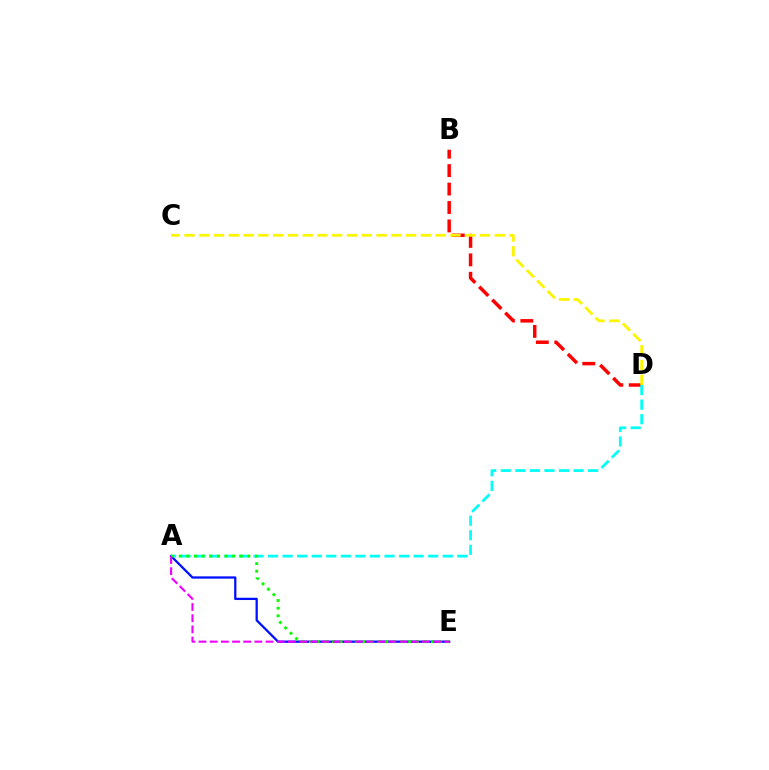{('B', 'D'): [{'color': '#ff0000', 'line_style': 'dashed', 'thickness': 2.5}], ('A', 'D'): [{'color': '#00fff6', 'line_style': 'dashed', 'thickness': 1.98}], ('A', 'E'): [{'color': '#0010ff', 'line_style': 'solid', 'thickness': 1.64}, {'color': '#08ff00', 'line_style': 'dotted', 'thickness': 2.07}, {'color': '#ee00ff', 'line_style': 'dashed', 'thickness': 1.52}], ('C', 'D'): [{'color': '#fcf500', 'line_style': 'dashed', 'thickness': 2.01}]}